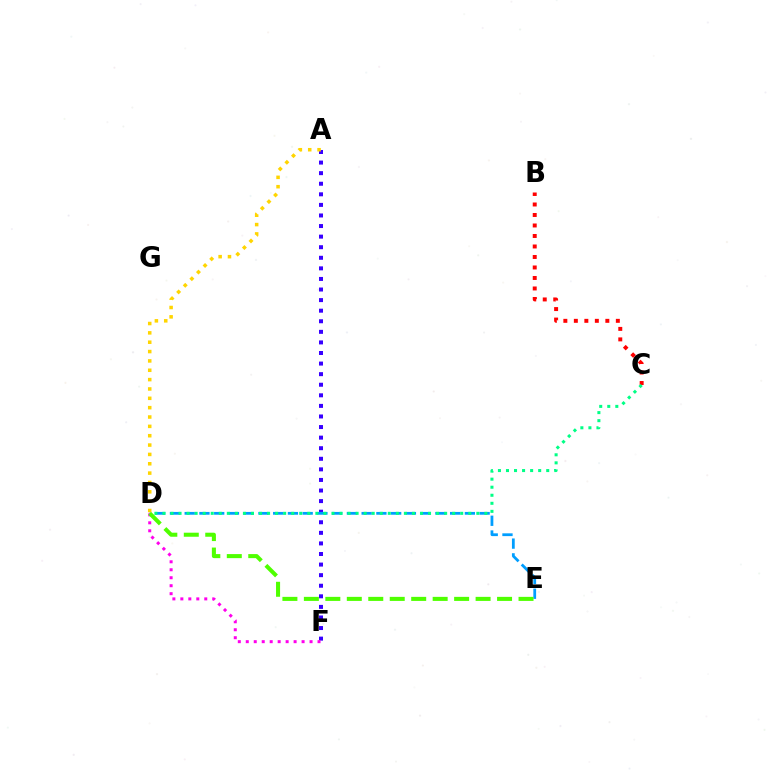{('A', 'F'): [{'color': '#3700ff', 'line_style': 'dotted', 'thickness': 2.87}], ('D', 'E'): [{'color': '#009eff', 'line_style': 'dashed', 'thickness': 2.0}, {'color': '#4fff00', 'line_style': 'dashed', 'thickness': 2.92}], ('B', 'C'): [{'color': '#ff0000', 'line_style': 'dotted', 'thickness': 2.85}], ('D', 'F'): [{'color': '#ff00ed', 'line_style': 'dotted', 'thickness': 2.17}], ('C', 'D'): [{'color': '#00ff86', 'line_style': 'dotted', 'thickness': 2.19}], ('A', 'D'): [{'color': '#ffd500', 'line_style': 'dotted', 'thickness': 2.54}]}